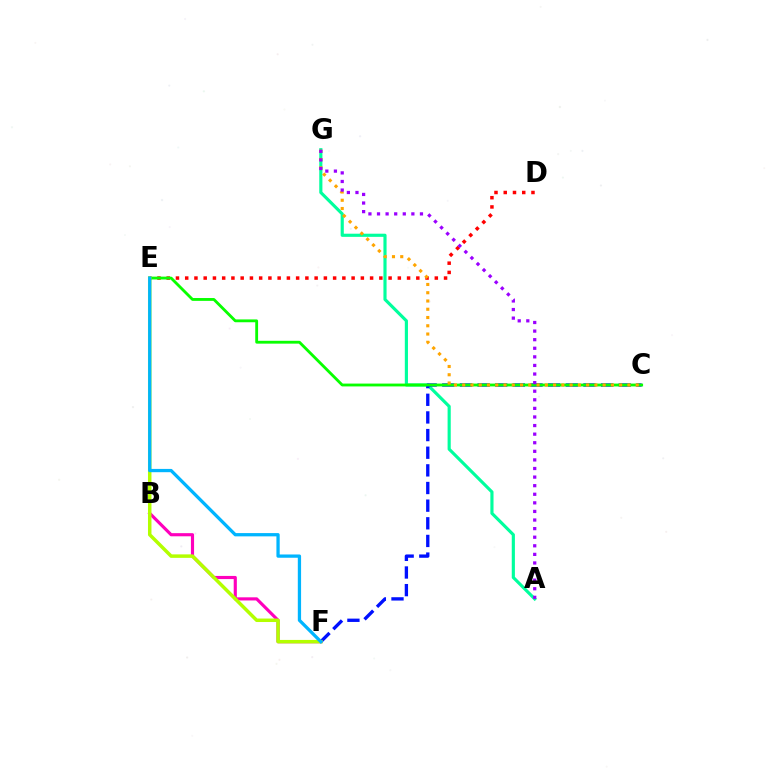{('A', 'G'): [{'color': '#00ff9d', 'line_style': 'solid', 'thickness': 2.27}, {'color': '#9b00ff', 'line_style': 'dotted', 'thickness': 2.33}], ('C', 'F'): [{'color': '#0010ff', 'line_style': 'dashed', 'thickness': 2.4}], ('D', 'E'): [{'color': '#ff0000', 'line_style': 'dotted', 'thickness': 2.51}], ('C', 'E'): [{'color': '#08ff00', 'line_style': 'solid', 'thickness': 2.04}], ('C', 'G'): [{'color': '#ffa500', 'line_style': 'dotted', 'thickness': 2.24}], ('B', 'F'): [{'color': '#ff00bd', 'line_style': 'solid', 'thickness': 2.26}], ('E', 'F'): [{'color': '#b3ff00', 'line_style': 'solid', 'thickness': 2.51}, {'color': '#00b5ff', 'line_style': 'solid', 'thickness': 2.36}]}